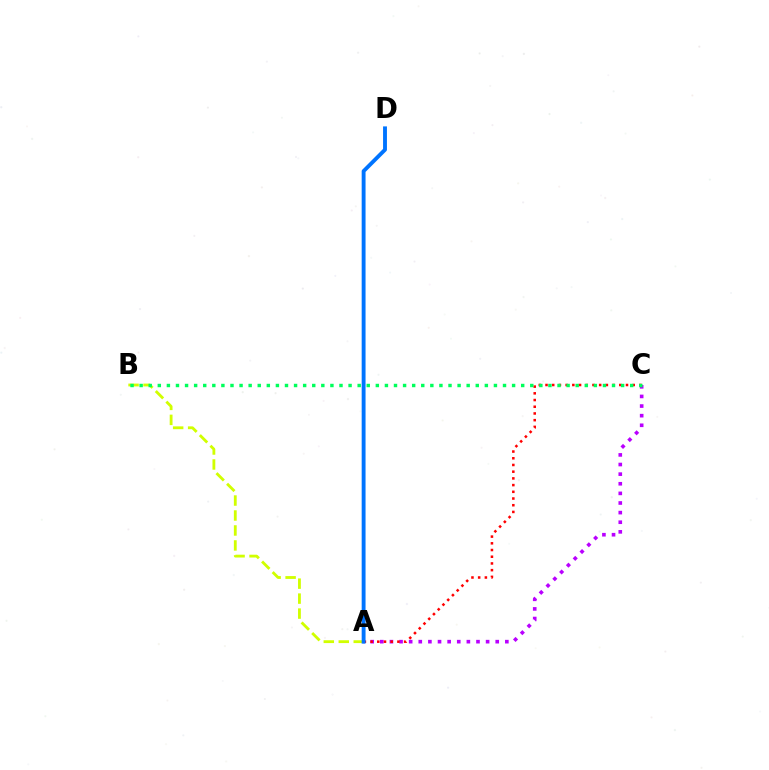{('A', 'C'): [{'color': '#b900ff', 'line_style': 'dotted', 'thickness': 2.61}, {'color': '#ff0000', 'line_style': 'dotted', 'thickness': 1.82}], ('A', 'B'): [{'color': '#d1ff00', 'line_style': 'dashed', 'thickness': 2.03}], ('B', 'C'): [{'color': '#00ff5c', 'line_style': 'dotted', 'thickness': 2.47}], ('A', 'D'): [{'color': '#0074ff', 'line_style': 'solid', 'thickness': 2.79}]}